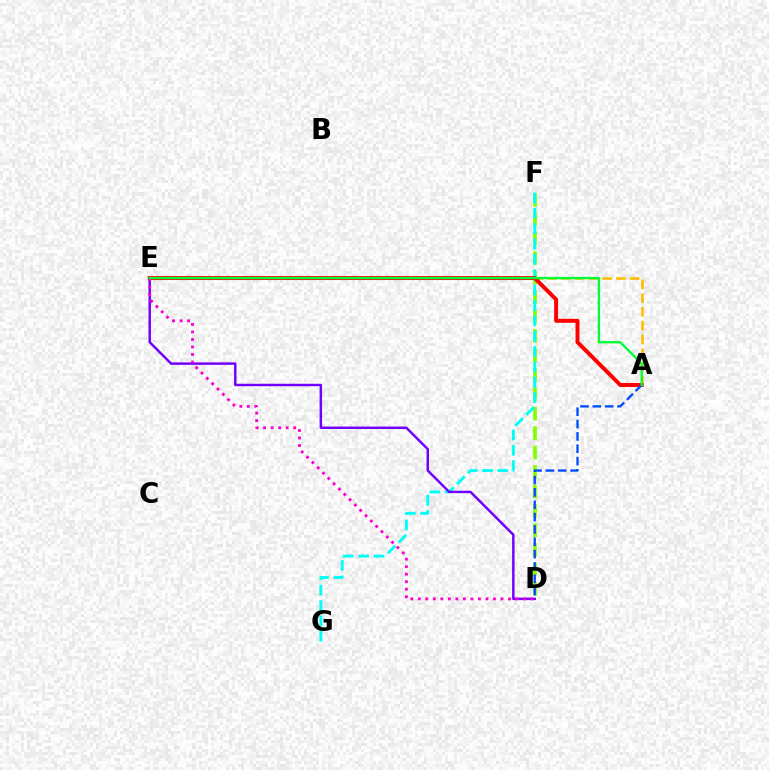{('D', 'F'): [{'color': '#84ff00', 'line_style': 'dashed', 'thickness': 2.64}], ('A', 'E'): [{'color': '#ffbd00', 'line_style': 'dashed', 'thickness': 1.87}, {'color': '#ff0000', 'line_style': 'solid', 'thickness': 2.84}, {'color': '#00ff39', 'line_style': 'solid', 'thickness': 1.69}], ('F', 'G'): [{'color': '#00fff6', 'line_style': 'dashed', 'thickness': 2.09}], ('D', 'E'): [{'color': '#7200ff', 'line_style': 'solid', 'thickness': 1.77}, {'color': '#ff00cf', 'line_style': 'dotted', 'thickness': 2.04}], ('A', 'D'): [{'color': '#004bff', 'line_style': 'dashed', 'thickness': 1.68}]}